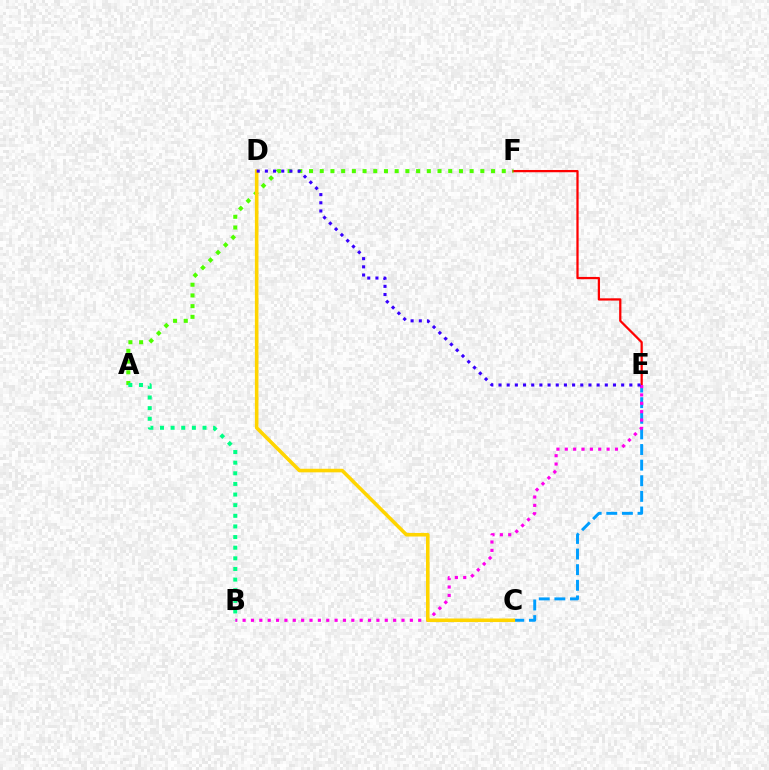{('E', 'F'): [{'color': '#ff0000', 'line_style': 'solid', 'thickness': 1.62}], ('A', 'F'): [{'color': '#4fff00', 'line_style': 'dotted', 'thickness': 2.91}], ('C', 'E'): [{'color': '#009eff', 'line_style': 'dashed', 'thickness': 2.12}], ('B', 'E'): [{'color': '#ff00ed', 'line_style': 'dotted', 'thickness': 2.27}], ('C', 'D'): [{'color': '#ffd500', 'line_style': 'solid', 'thickness': 2.57}], ('D', 'E'): [{'color': '#3700ff', 'line_style': 'dotted', 'thickness': 2.22}], ('A', 'B'): [{'color': '#00ff86', 'line_style': 'dotted', 'thickness': 2.89}]}